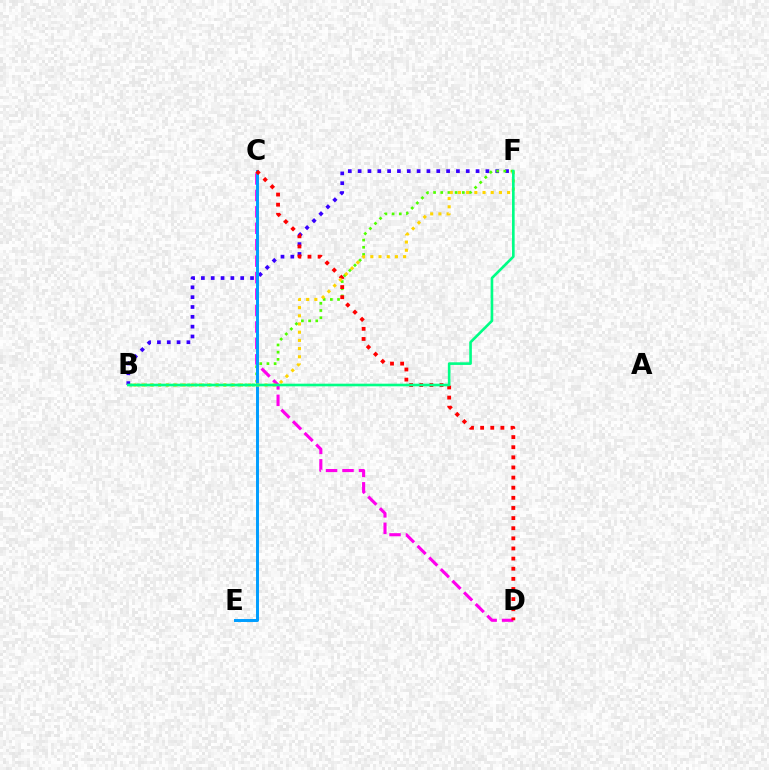{('B', 'F'): [{'color': '#3700ff', 'line_style': 'dotted', 'thickness': 2.67}, {'color': '#4fff00', 'line_style': 'dotted', 'thickness': 1.95}, {'color': '#ffd500', 'line_style': 'dotted', 'thickness': 2.23}, {'color': '#00ff86', 'line_style': 'solid', 'thickness': 1.9}], ('C', 'D'): [{'color': '#ff00ed', 'line_style': 'dashed', 'thickness': 2.23}, {'color': '#ff0000', 'line_style': 'dotted', 'thickness': 2.75}], ('C', 'E'): [{'color': '#009eff', 'line_style': 'solid', 'thickness': 2.13}]}